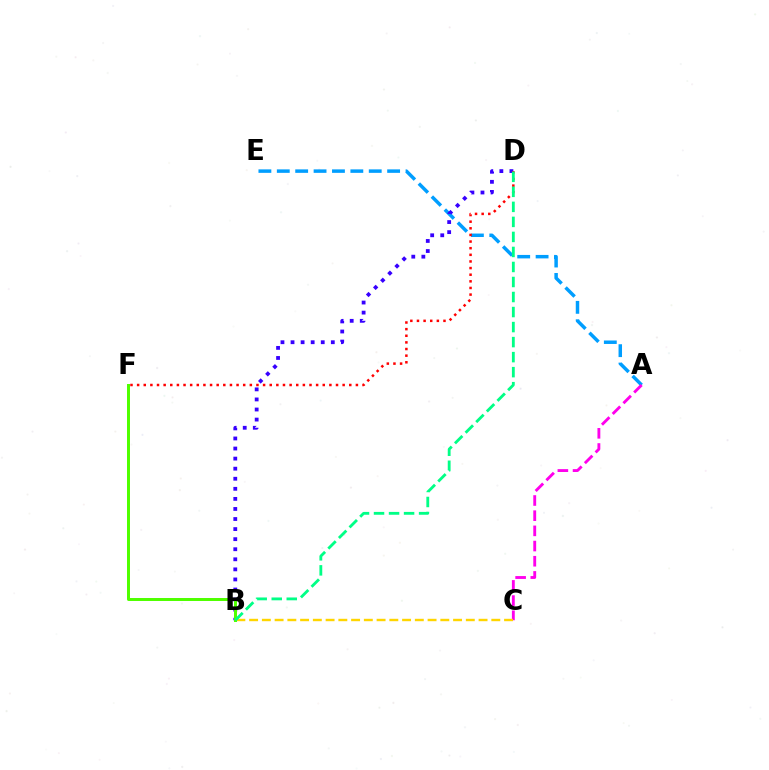{('A', 'E'): [{'color': '#009eff', 'line_style': 'dashed', 'thickness': 2.5}], ('A', 'C'): [{'color': '#ff00ed', 'line_style': 'dashed', 'thickness': 2.06}], ('B', 'D'): [{'color': '#3700ff', 'line_style': 'dotted', 'thickness': 2.74}, {'color': '#00ff86', 'line_style': 'dashed', 'thickness': 2.04}], ('B', 'C'): [{'color': '#ffd500', 'line_style': 'dashed', 'thickness': 1.73}], ('D', 'F'): [{'color': '#ff0000', 'line_style': 'dotted', 'thickness': 1.8}], ('B', 'F'): [{'color': '#4fff00', 'line_style': 'solid', 'thickness': 2.15}]}